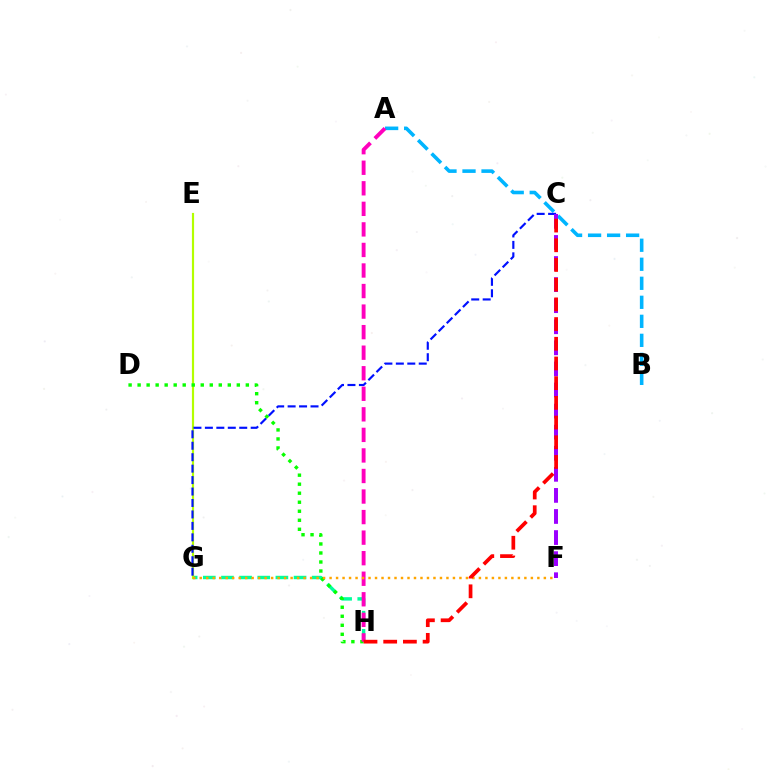{('A', 'B'): [{'color': '#00b5ff', 'line_style': 'dashed', 'thickness': 2.58}], ('G', 'H'): [{'color': '#00ff9d', 'line_style': 'dashed', 'thickness': 2.47}], ('E', 'G'): [{'color': '#b3ff00', 'line_style': 'solid', 'thickness': 1.57}], ('C', 'G'): [{'color': '#0010ff', 'line_style': 'dashed', 'thickness': 1.56}], ('D', 'H'): [{'color': '#08ff00', 'line_style': 'dotted', 'thickness': 2.45}], ('A', 'H'): [{'color': '#ff00bd', 'line_style': 'dashed', 'thickness': 2.79}], ('C', 'F'): [{'color': '#9b00ff', 'line_style': 'dashed', 'thickness': 2.86}], ('F', 'G'): [{'color': '#ffa500', 'line_style': 'dotted', 'thickness': 1.76}], ('C', 'H'): [{'color': '#ff0000', 'line_style': 'dashed', 'thickness': 2.68}]}